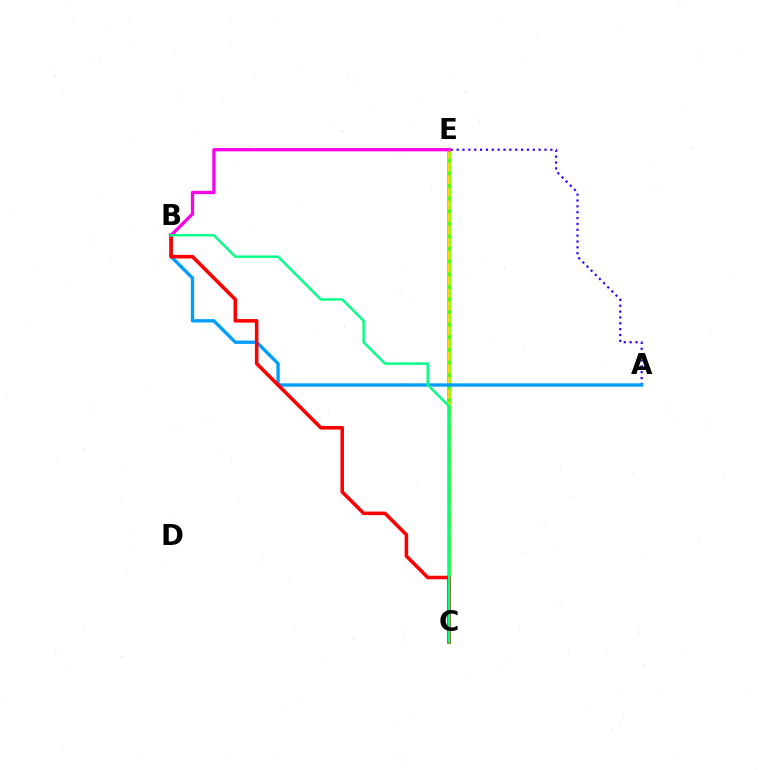{('A', 'E'): [{'color': '#3700ff', 'line_style': 'dotted', 'thickness': 1.59}], ('C', 'E'): [{'color': '#4fff00', 'line_style': 'solid', 'thickness': 2.72}, {'color': '#ffd500', 'line_style': 'dashed', 'thickness': 1.71}], ('A', 'B'): [{'color': '#009eff', 'line_style': 'solid', 'thickness': 2.41}], ('B', 'C'): [{'color': '#ff0000', 'line_style': 'solid', 'thickness': 2.56}, {'color': '#00ff86', 'line_style': 'solid', 'thickness': 1.75}], ('B', 'E'): [{'color': '#ff00ed', 'line_style': 'solid', 'thickness': 2.35}]}